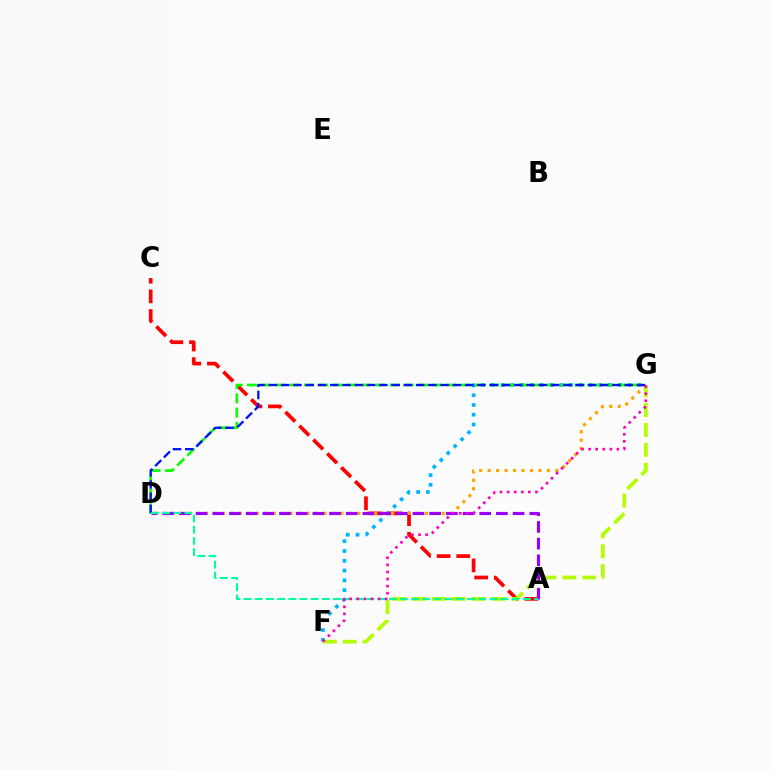{('F', 'G'): [{'color': '#00b5ff', 'line_style': 'dotted', 'thickness': 2.66}, {'color': '#b3ff00', 'line_style': 'dashed', 'thickness': 2.7}, {'color': '#ff00bd', 'line_style': 'dotted', 'thickness': 1.92}], ('A', 'C'): [{'color': '#ff0000', 'line_style': 'dashed', 'thickness': 2.67}], ('D', 'G'): [{'color': '#08ff00', 'line_style': 'dashed', 'thickness': 1.94}, {'color': '#ffa500', 'line_style': 'dotted', 'thickness': 2.3}, {'color': '#0010ff', 'line_style': 'dashed', 'thickness': 1.67}], ('A', 'D'): [{'color': '#9b00ff', 'line_style': 'dashed', 'thickness': 2.27}, {'color': '#00ff9d', 'line_style': 'dashed', 'thickness': 1.52}]}